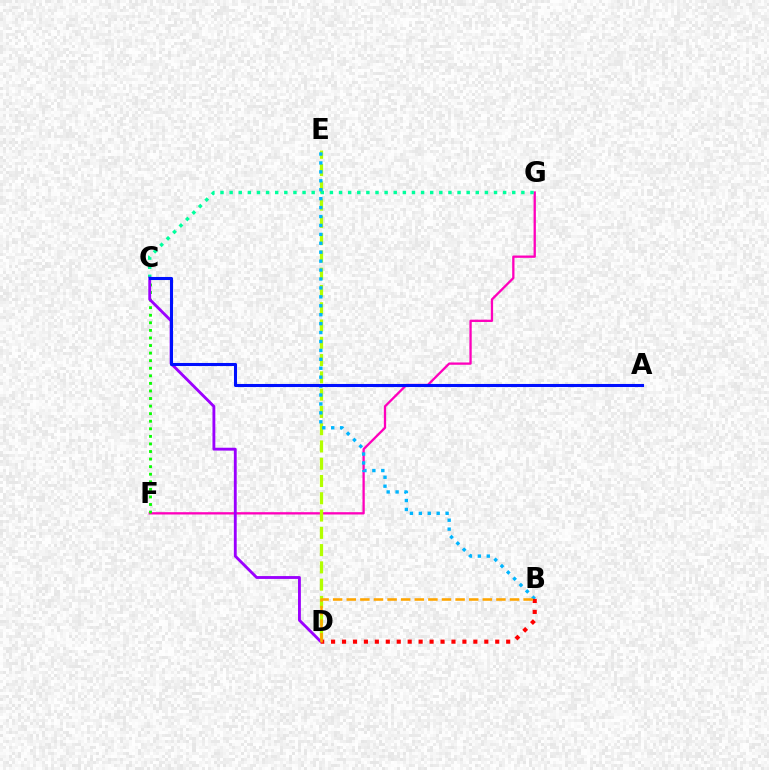{('F', 'G'): [{'color': '#ff00bd', 'line_style': 'solid', 'thickness': 1.66}], ('D', 'E'): [{'color': '#b3ff00', 'line_style': 'dashed', 'thickness': 2.35}], ('C', 'F'): [{'color': '#08ff00', 'line_style': 'dotted', 'thickness': 2.06}], ('C', 'G'): [{'color': '#00ff9d', 'line_style': 'dotted', 'thickness': 2.48}], ('C', 'D'): [{'color': '#9b00ff', 'line_style': 'solid', 'thickness': 2.06}], ('B', 'E'): [{'color': '#00b5ff', 'line_style': 'dotted', 'thickness': 2.43}], ('A', 'C'): [{'color': '#0010ff', 'line_style': 'solid', 'thickness': 2.21}], ('B', 'D'): [{'color': '#ff0000', 'line_style': 'dotted', 'thickness': 2.97}, {'color': '#ffa500', 'line_style': 'dashed', 'thickness': 1.85}]}